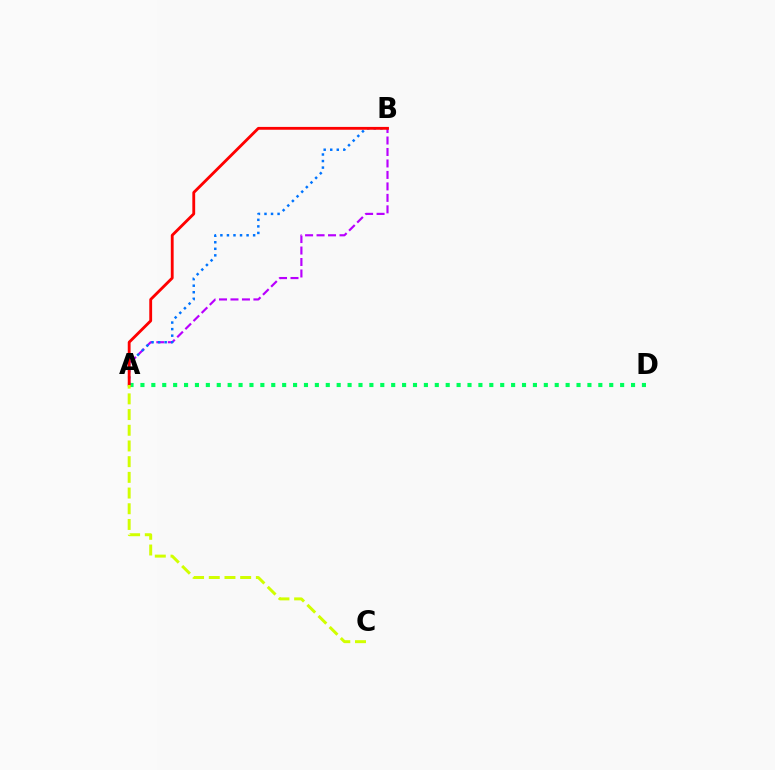{('A', 'D'): [{'color': '#00ff5c', 'line_style': 'dotted', 'thickness': 2.96}], ('A', 'B'): [{'color': '#b900ff', 'line_style': 'dashed', 'thickness': 1.56}, {'color': '#0074ff', 'line_style': 'dotted', 'thickness': 1.78}, {'color': '#ff0000', 'line_style': 'solid', 'thickness': 2.04}], ('A', 'C'): [{'color': '#d1ff00', 'line_style': 'dashed', 'thickness': 2.13}]}